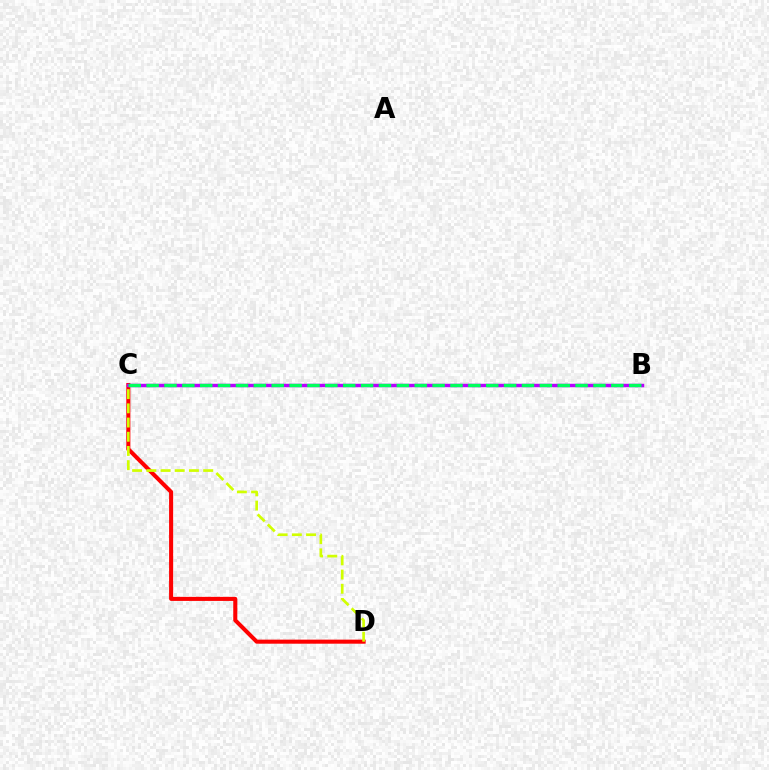{('B', 'C'): [{'color': '#0074ff', 'line_style': 'dotted', 'thickness': 2.04}, {'color': '#b900ff', 'line_style': 'solid', 'thickness': 2.48}, {'color': '#00ff5c', 'line_style': 'dashed', 'thickness': 2.43}], ('C', 'D'): [{'color': '#ff0000', 'line_style': 'solid', 'thickness': 2.92}, {'color': '#d1ff00', 'line_style': 'dashed', 'thickness': 1.93}]}